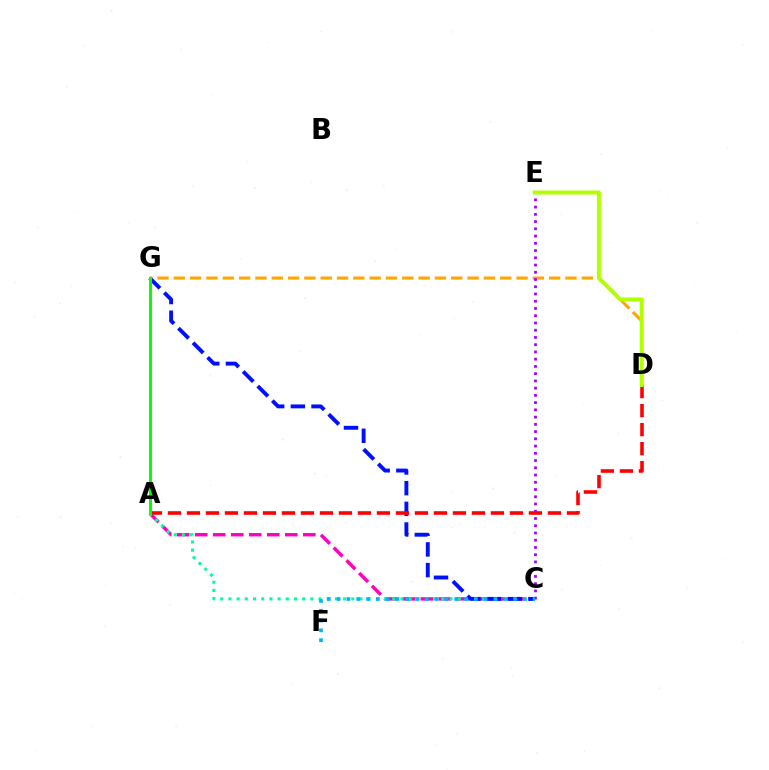{('D', 'G'): [{'color': '#ffa500', 'line_style': 'dashed', 'thickness': 2.22}], ('A', 'C'): [{'color': '#ff00bd', 'line_style': 'dashed', 'thickness': 2.45}, {'color': '#00ff9d', 'line_style': 'dotted', 'thickness': 2.22}], ('C', 'G'): [{'color': '#0010ff', 'line_style': 'dashed', 'thickness': 2.81}], ('C', 'E'): [{'color': '#9b00ff', 'line_style': 'dotted', 'thickness': 1.97}], ('A', 'D'): [{'color': '#ff0000', 'line_style': 'dashed', 'thickness': 2.58}], ('D', 'E'): [{'color': '#b3ff00', 'line_style': 'solid', 'thickness': 2.86}], ('C', 'F'): [{'color': '#00b5ff', 'line_style': 'dotted', 'thickness': 2.66}], ('A', 'G'): [{'color': '#08ff00', 'line_style': 'solid', 'thickness': 2.16}]}